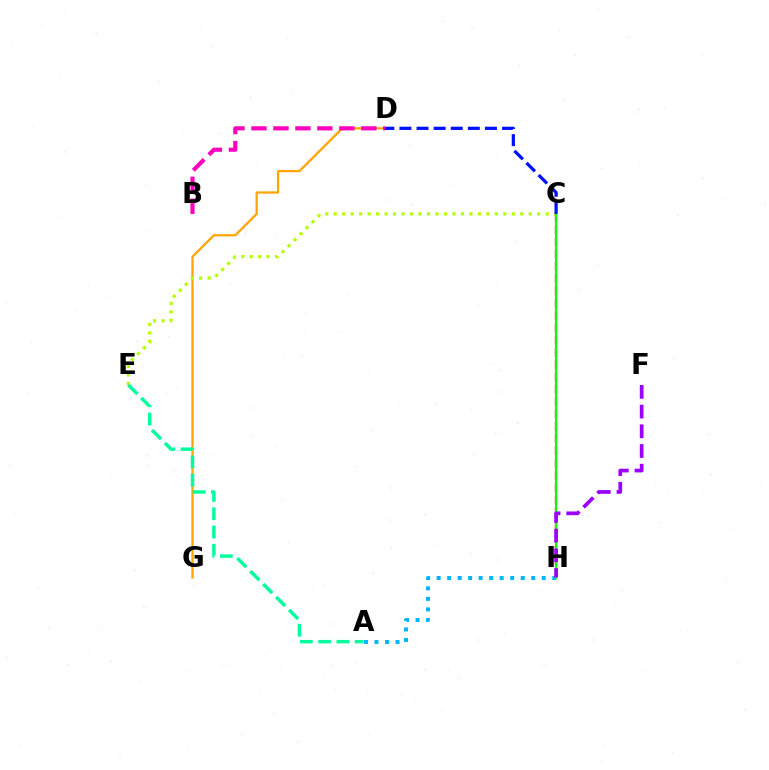{('D', 'G'): [{'color': '#ffa500', 'line_style': 'solid', 'thickness': 1.64}], ('C', 'E'): [{'color': '#b3ff00', 'line_style': 'dotted', 'thickness': 2.3}], ('C', 'H'): [{'color': '#ff0000', 'line_style': 'dashed', 'thickness': 1.67}, {'color': '#08ff00', 'line_style': 'solid', 'thickness': 1.55}], ('A', 'H'): [{'color': '#00b5ff', 'line_style': 'dotted', 'thickness': 2.86}], ('B', 'D'): [{'color': '#ff00bd', 'line_style': 'dashed', 'thickness': 2.98}], ('C', 'D'): [{'color': '#0010ff', 'line_style': 'dashed', 'thickness': 2.32}], ('F', 'H'): [{'color': '#9b00ff', 'line_style': 'dashed', 'thickness': 2.68}], ('A', 'E'): [{'color': '#00ff9d', 'line_style': 'dashed', 'thickness': 2.48}]}